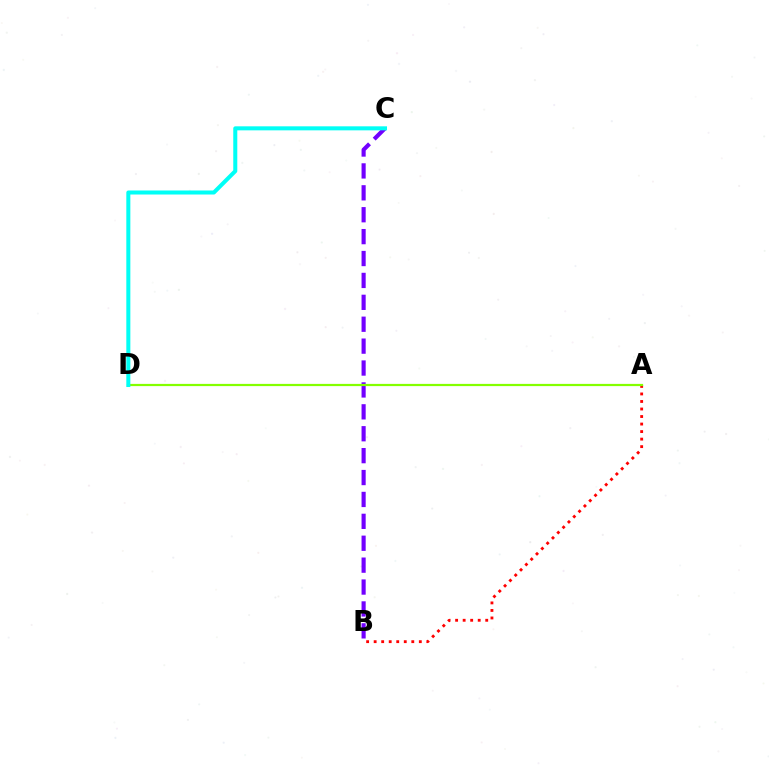{('A', 'B'): [{'color': '#ff0000', 'line_style': 'dotted', 'thickness': 2.05}], ('B', 'C'): [{'color': '#7200ff', 'line_style': 'dashed', 'thickness': 2.98}], ('A', 'D'): [{'color': '#84ff00', 'line_style': 'solid', 'thickness': 1.6}], ('C', 'D'): [{'color': '#00fff6', 'line_style': 'solid', 'thickness': 2.9}]}